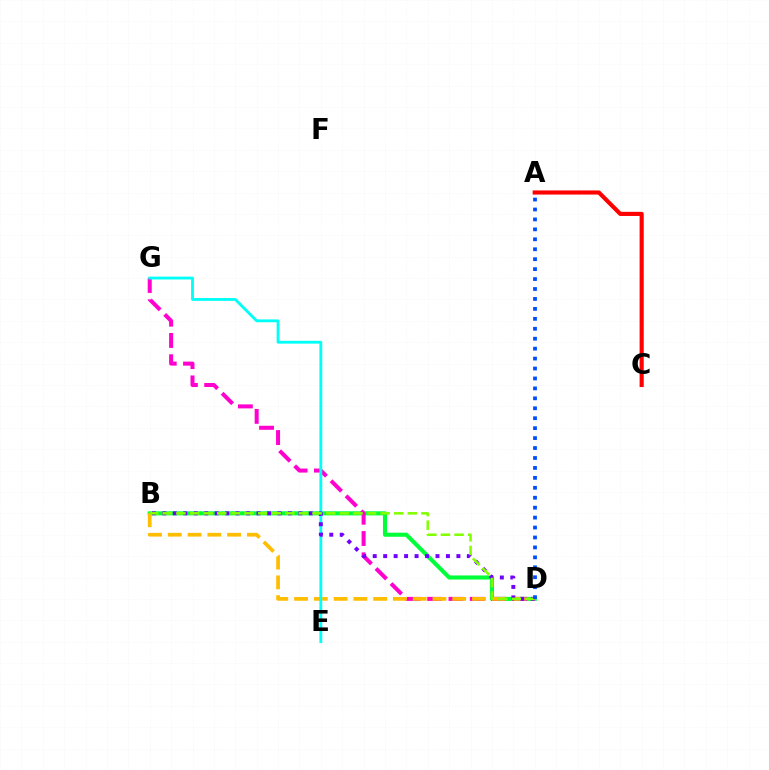{('B', 'D'): [{'color': '#00ff39', 'line_style': 'solid', 'thickness': 2.94}, {'color': '#ffbd00', 'line_style': 'dashed', 'thickness': 2.69}, {'color': '#7200ff', 'line_style': 'dotted', 'thickness': 2.84}, {'color': '#84ff00', 'line_style': 'dashed', 'thickness': 1.85}], ('D', 'G'): [{'color': '#ff00cf', 'line_style': 'dashed', 'thickness': 2.89}], ('E', 'G'): [{'color': '#00fff6', 'line_style': 'solid', 'thickness': 2.04}], ('A', 'C'): [{'color': '#ff0000', 'line_style': 'solid', 'thickness': 2.98}], ('A', 'D'): [{'color': '#004bff', 'line_style': 'dotted', 'thickness': 2.7}]}